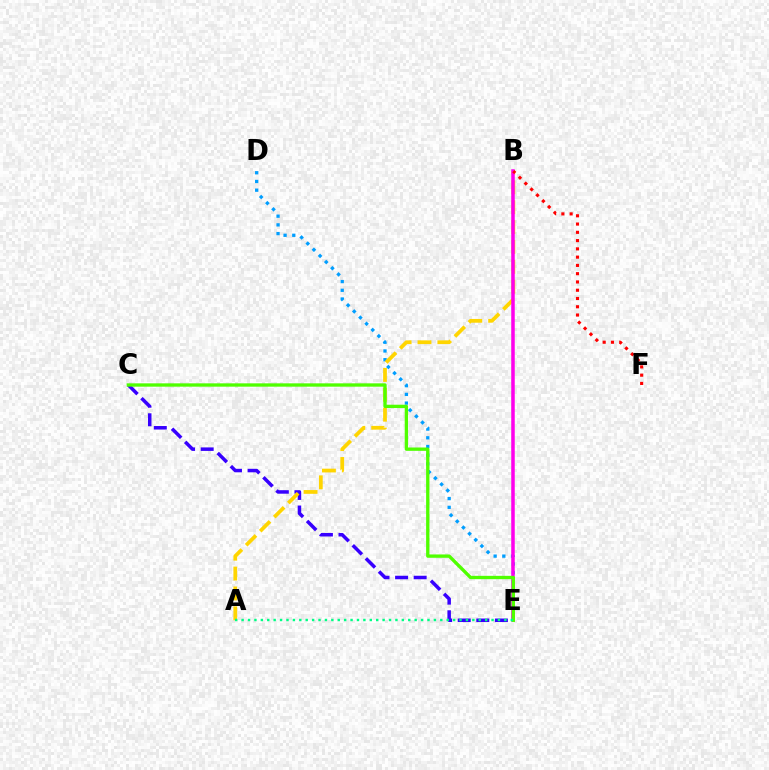{('C', 'E'): [{'color': '#3700ff', 'line_style': 'dashed', 'thickness': 2.52}, {'color': '#4fff00', 'line_style': 'solid', 'thickness': 2.4}], ('D', 'E'): [{'color': '#009eff', 'line_style': 'dotted', 'thickness': 2.37}], ('A', 'B'): [{'color': '#ffd500', 'line_style': 'dashed', 'thickness': 2.7}], ('B', 'E'): [{'color': '#ff00ed', 'line_style': 'solid', 'thickness': 2.53}], ('B', 'F'): [{'color': '#ff0000', 'line_style': 'dotted', 'thickness': 2.25}], ('A', 'E'): [{'color': '#00ff86', 'line_style': 'dotted', 'thickness': 1.74}]}